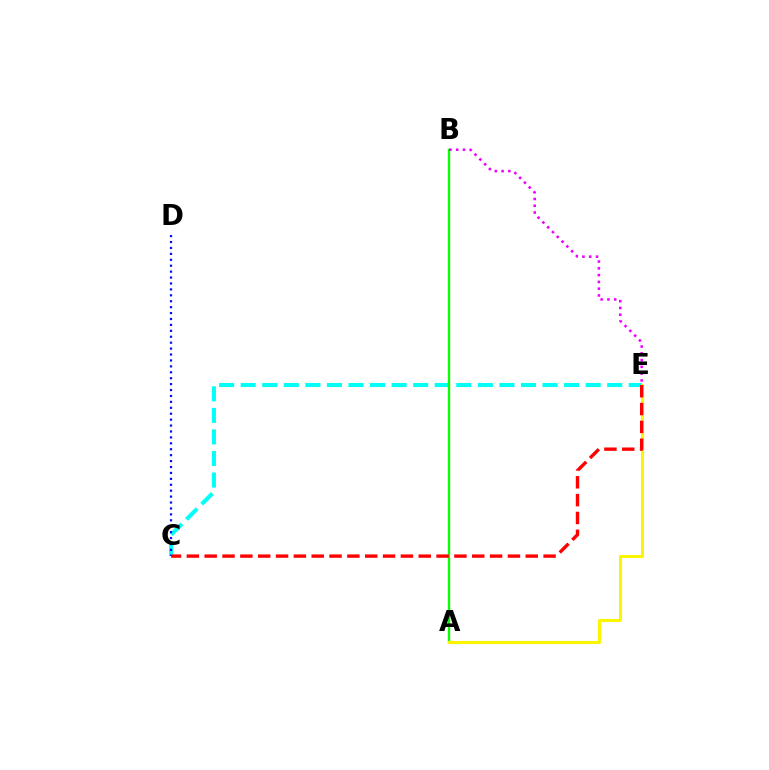{('C', 'E'): [{'color': '#00fff6', 'line_style': 'dashed', 'thickness': 2.93}, {'color': '#ff0000', 'line_style': 'dashed', 'thickness': 2.42}], ('C', 'D'): [{'color': '#0010ff', 'line_style': 'dotted', 'thickness': 1.61}], ('A', 'B'): [{'color': '#08ff00', 'line_style': 'solid', 'thickness': 1.69}], ('A', 'E'): [{'color': '#fcf500', 'line_style': 'solid', 'thickness': 2.2}], ('B', 'E'): [{'color': '#ee00ff', 'line_style': 'dotted', 'thickness': 1.84}]}